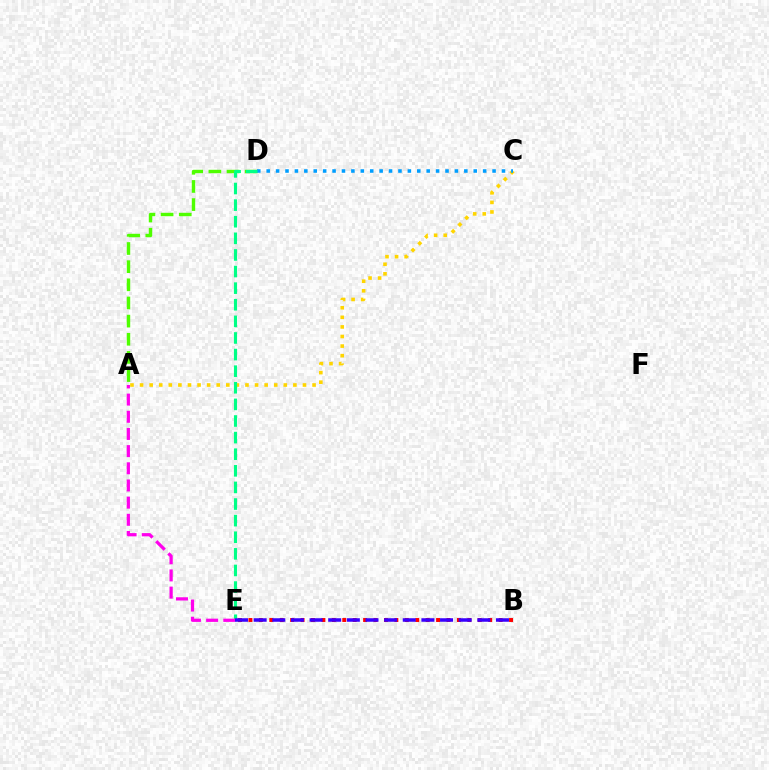{('A', 'D'): [{'color': '#4fff00', 'line_style': 'dashed', 'thickness': 2.47}], ('B', 'E'): [{'color': '#ff0000', 'line_style': 'dotted', 'thickness': 2.83}, {'color': '#3700ff', 'line_style': 'dashed', 'thickness': 2.53}], ('A', 'C'): [{'color': '#ffd500', 'line_style': 'dotted', 'thickness': 2.6}], ('C', 'D'): [{'color': '#009eff', 'line_style': 'dotted', 'thickness': 2.56}], ('D', 'E'): [{'color': '#00ff86', 'line_style': 'dashed', 'thickness': 2.26}], ('A', 'E'): [{'color': '#ff00ed', 'line_style': 'dashed', 'thickness': 2.33}]}